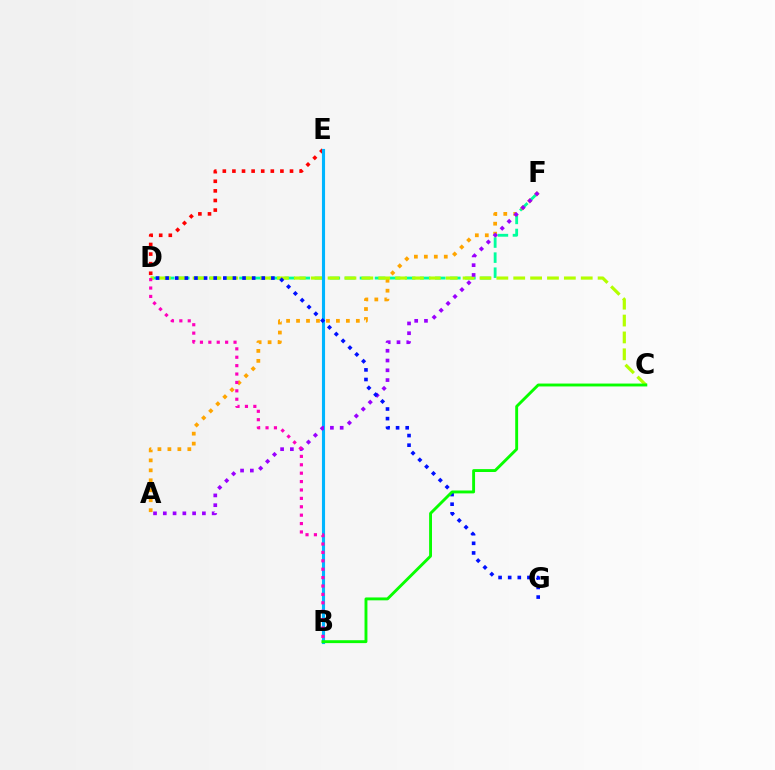{('D', 'F'): [{'color': '#00ff9d', 'line_style': 'dashed', 'thickness': 2.05}], ('D', 'E'): [{'color': '#ff0000', 'line_style': 'dotted', 'thickness': 2.61}], ('A', 'F'): [{'color': '#ffa500', 'line_style': 'dotted', 'thickness': 2.71}, {'color': '#9b00ff', 'line_style': 'dotted', 'thickness': 2.65}], ('C', 'D'): [{'color': '#b3ff00', 'line_style': 'dashed', 'thickness': 2.29}], ('B', 'E'): [{'color': '#00b5ff', 'line_style': 'solid', 'thickness': 2.24}], ('D', 'G'): [{'color': '#0010ff', 'line_style': 'dotted', 'thickness': 2.61}], ('B', 'C'): [{'color': '#08ff00', 'line_style': 'solid', 'thickness': 2.08}], ('B', 'D'): [{'color': '#ff00bd', 'line_style': 'dotted', 'thickness': 2.28}]}